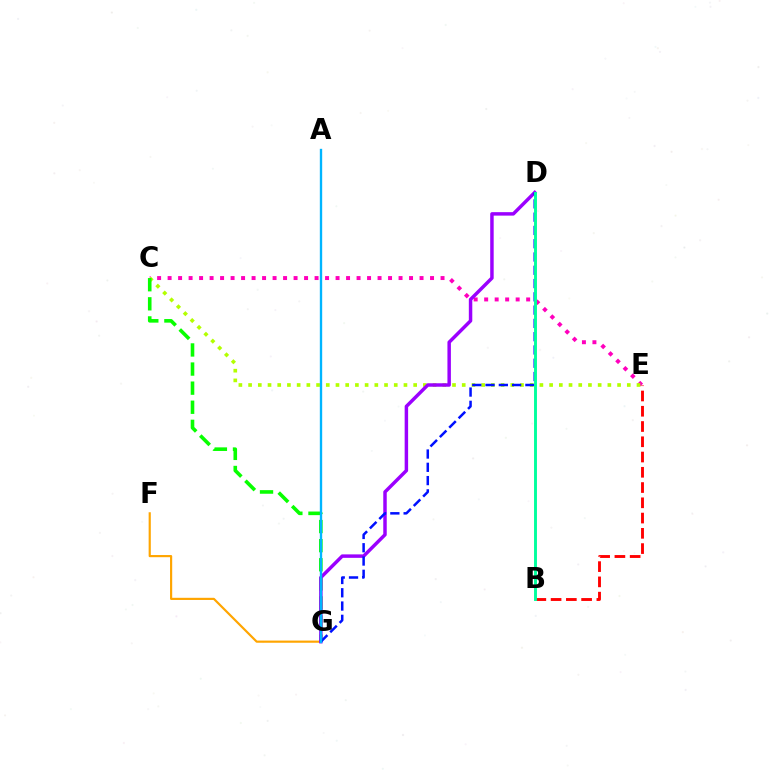{('C', 'E'): [{'color': '#ff00bd', 'line_style': 'dotted', 'thickness': 2.85}, {'color': '#b3ff00', 'line_style': 'dotted', 'thickness': 2.64}], ('F', 'G'): [{'color': '#ffa500', 'line_style': 'solid', 'thickness': 1.56}], ('B', 'E'): [{'color': '#ff0000', 'line_style': 'dashed', 'thickness': 2.07}], ('C', 'G'): [{'color': '#08ff00', 'line_style': 'dashed', 'thickness': 2.59}], ('D', 'G'): [{'color': '#9b00ff', 'line_style': 'solid', 'thickness': 2.5}, {'color': '#0010ff', 'line_style': 'dashed', 'thickness': 1.8}], ('A', 'G'): [{'color': '#00b5ff', 'line_style': 'solid', 'thickness': 1.69}], ('B', 'D'): [{'color': '#00ff9d', 'line_style': 'solid', 'thickness': 2.1}]}